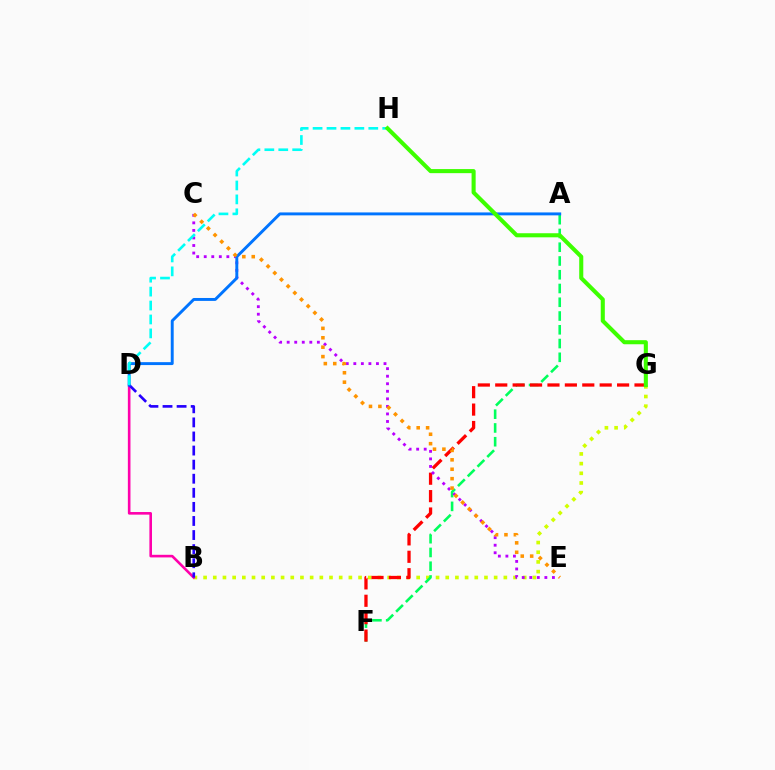{('B', 'G'): [{'color': '#d1ff00', 'line_style': 'dotted', 'thickness': 2.63}], ('A', 'F'): [{'color': '#00ff5c', 'line_style': 'dashed', 'thickness': 1.87}], ('B', 'D'): [{'color': '#ff00ac', 'line_style': 'solid', 'thickness': 1.88}, {'color': '#2500ff', 'line_style': 'dashed', 'thickness': 1.91}], ('F', 'G'): [{'color': '#ff0000', 'line_style': 'dashed', 'thickness': 2.36}], ('C', 'E'): [{'color': '#b900ff', 'line_style': 'dotted', 'thickness': 2.05}, {'color': '#ff9400', 'line_style': 'dotted', 'thickness': 2.56}], ('A', 'D'): [{'color': '#0074ff', 'line_style': 'solid', 'thickness': 2.11}], ('D', 'H'): [{'color': '#00fff6', 'line_style': 'dashed', 'thickness': 1.89}], ('G', 'H'): [{'color': '#3dff00', 'line_style': 'solid', 'thickness': 2.93}]}